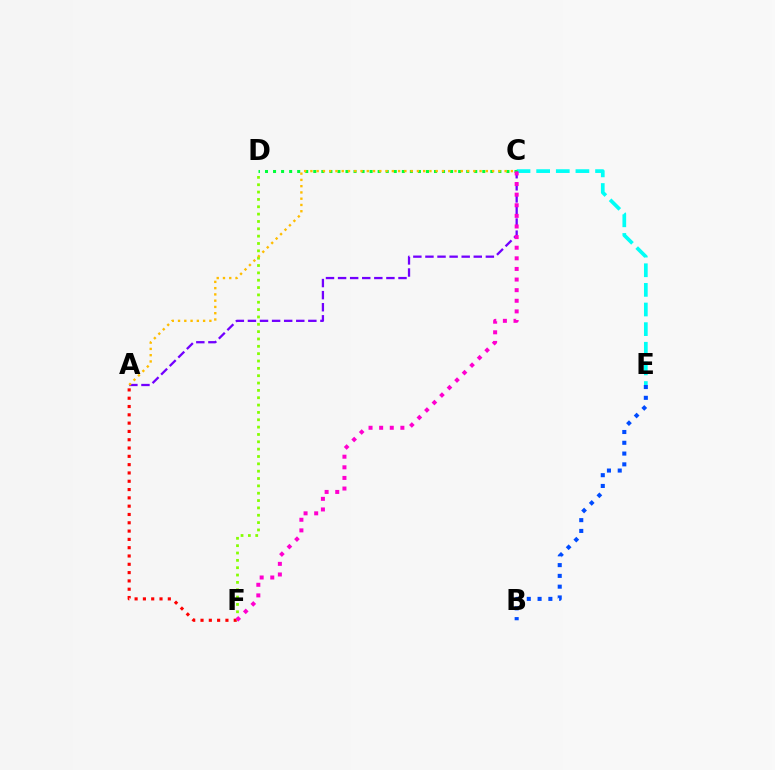{('C', 'E'): [{'color': '#00fff6', 'line_style': 'dashed', 'thickness': 2.67}], ('A', 'F'): [{'color': '#ff0000', 'line_style': 'dotted', 'thickness': 2.26}], ('A', 'C'): [{'color': '#7200ff', 'line_style': 'dashed', 'thickness': 1.64}, {'color': '#ffbd00', 'line_style': 'dotted', 'thickness': 1.7}], ('C', 'D'): [{'color': '#00ff39', 'line_style': 'dotted', 'thickness': 2.19}], ('D', 'F'): [{'color': '#84ff00', 'line_style': 'dotted', 'thickness': 2.0}], ('C', 'F'): [{'color': '#ff00cf', 'line_style': 'dotted', 'thickness': 2.88}], ('B', 'E'): [{'color': '#004bff', 'line_style': 'dotted', 'thickness': 2.93}]}